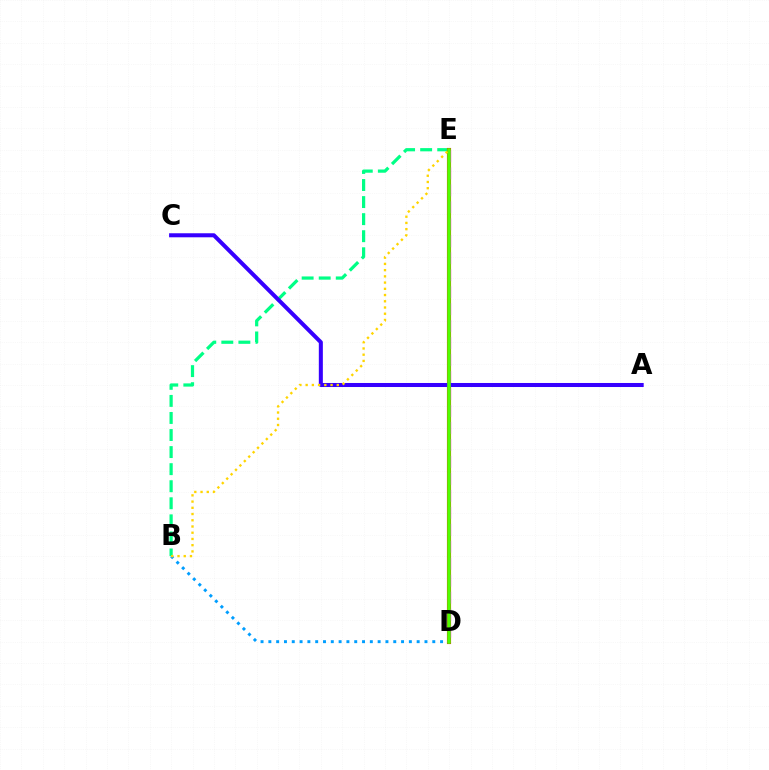{('B', 'E'): [{'color': '#00ff86', 'line_style': 'dashed', 'thickness': 2.32}, {'color': '#ffd500', 'line_style': 'dotted', 'thickness': 1.69}], ('D', 'E'): [{'color': '#ff0000', 'line_style': 'solid', 'thickness': 2.97}, {'color': '#ff00ed', 'line_style': 'dashed', 'thickness': 2.31}, {'color': '#4fff00', 'line_style': 'solid', 'thickness': 2.57}], ('A', 'C'): [{'color': '#3700ff', 'line_style': 'solid', 'thickness': 2.9}], ('B', 'D'): [{'color': '#009eff', 'line_style': 'dotted', 'thickness': 2.12}]}